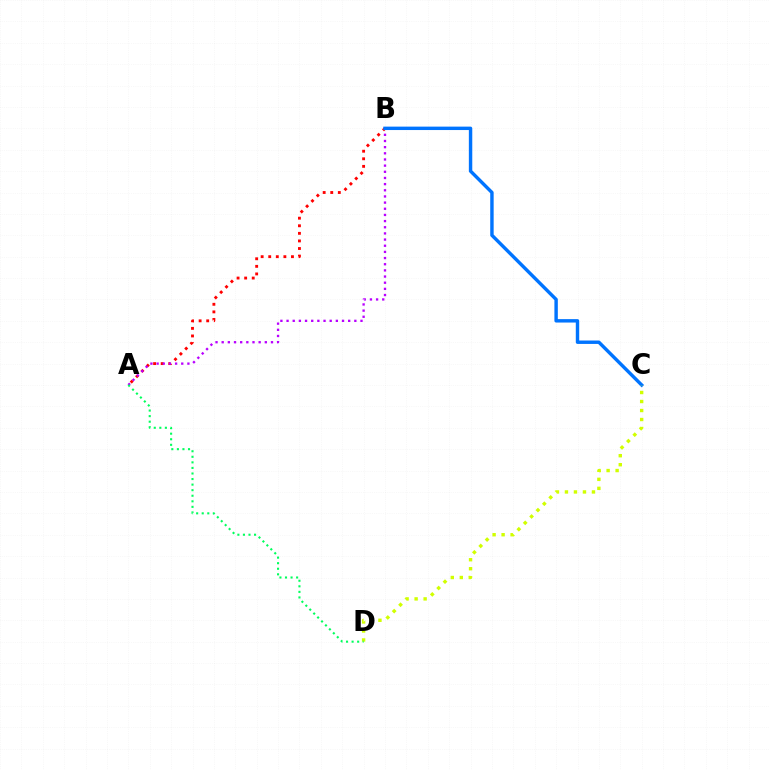{('A', 'B'): [{'color': '#ff0000', 'line_style': 'dotted', 'thickness': 2.06}, {'color': '#b900ff', 'line_style': 'dotted', 'thickness': 1.67}], ('B', 'C'): [{'color': '#0074ff', 'line_style': 'solid', 'thickness': 2.46}], ('C', 'D'): [{'color': '#d1ff00', 'line_style': 'dotted', 'thickness': 2.45}], ('A', 'D'): [{'color': '#00ff5c', 'line_style': 'dotted', 'thickness': 1.51}]}